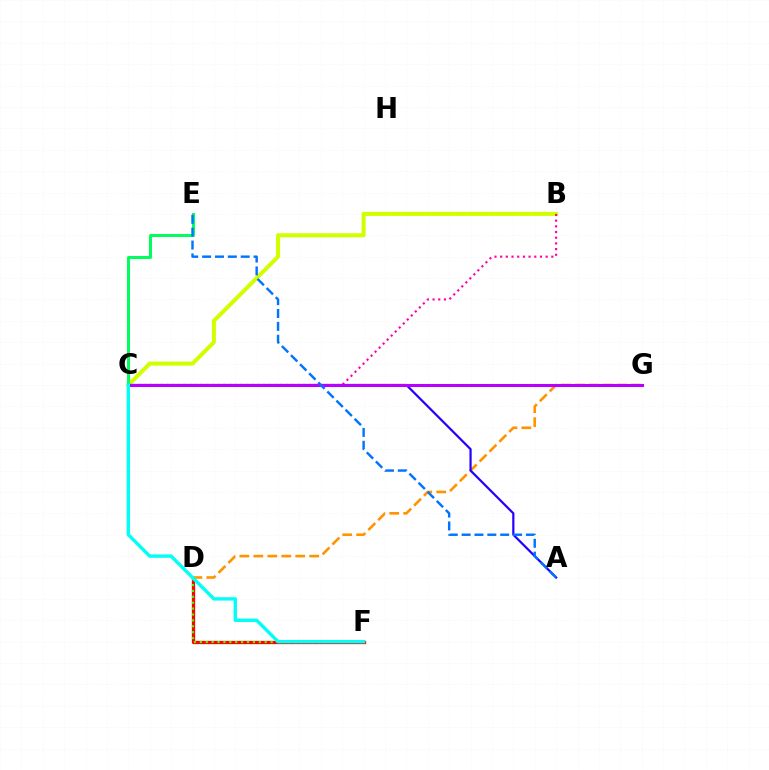{('D', 'F'): [{'color': '#ff0000', 'line_style': 'solid', 'thickness': 2.36}, {'color': '#3dff00', 'line_style': 'dotted', 'thickness': 1.6}], ('B', 'C'): [{'color': '#d1ff00', 'line_style': 'solid', 'thickness': 2.91}, {'color': '#ff00ac', 'line_style': 'dotted', 'thickness': 1.55}], ('C', 'E'): [{'color': '#00ff5c', 'line_style': 'solid', 'thickness': 2.15}], ('D', 'G'): [{'color': '#ff9400', 'line_style': 'dashed', 'thickness': 1.9}], ('A', 'C'): [{'color': '#2500ff', 'line_style': 'solid', 'thickness': 1.59}], ('C', 'G'): [{'color': '#b900ff', 'line_style': 'solid', 'thickness': 2.18}], ('C', 'F'): [{'color': '#00fff6', 'line_style': 'solid', 'thickness': 2.43}], ('A', 'E'): [{'color': '#0074ff', 'line_style': 'dashed', 'thickness': 1.75}]}